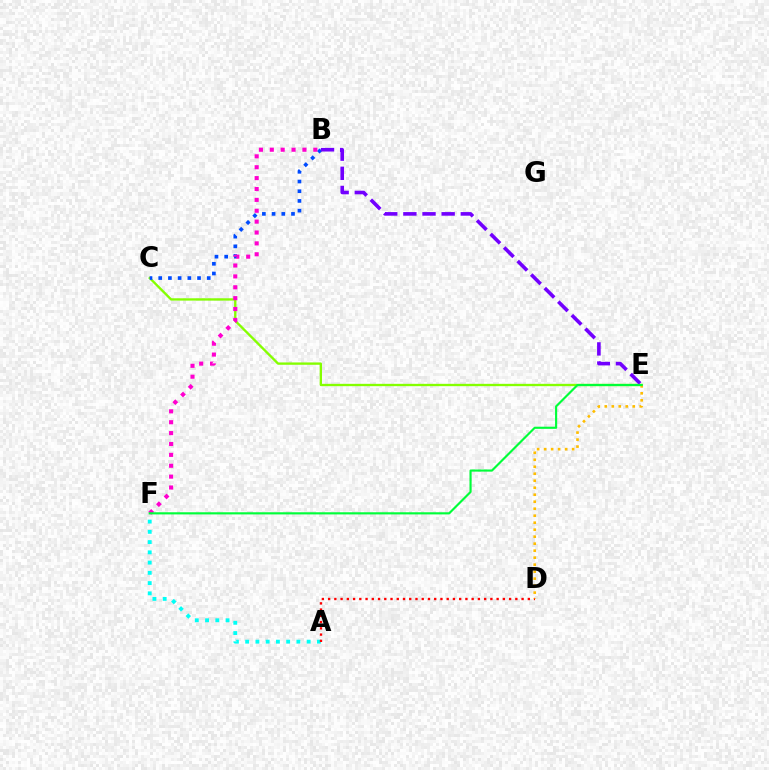{('C', 'E'): [{'color': '#84ff00', 'line_style': 'solid', 'thickness': 1.68}], ('B', 'C'): [{'color': '#004bff', 'line_style': 'dotted', 'thickness': 2.64}], ('A', 'F'): [{'color': '#00fff6', 'line_style': 'dotted', 'thickness': 2.78}], ('A', 'D'): [{'color': '#ff0000', 'line_style': 'dotted', 'thickness': 1.7}], ('B', 'E'): [{'color': '#7200ff', 'line_style': 'dashed', 'thickness': 2.6}], ('B', 'F'): [{'color': '#ff00cf', 'line_style': 'dotted', 'thickness': 2.96}], ('D', 'E'): [{'color': '#ffbd00', 'line_style': 'dotted', 'thickness': 1.9}], ('E', 'F'): [{'color': '#00ff39', 'line_style': 'solid', 'thickness': 1.54}]}